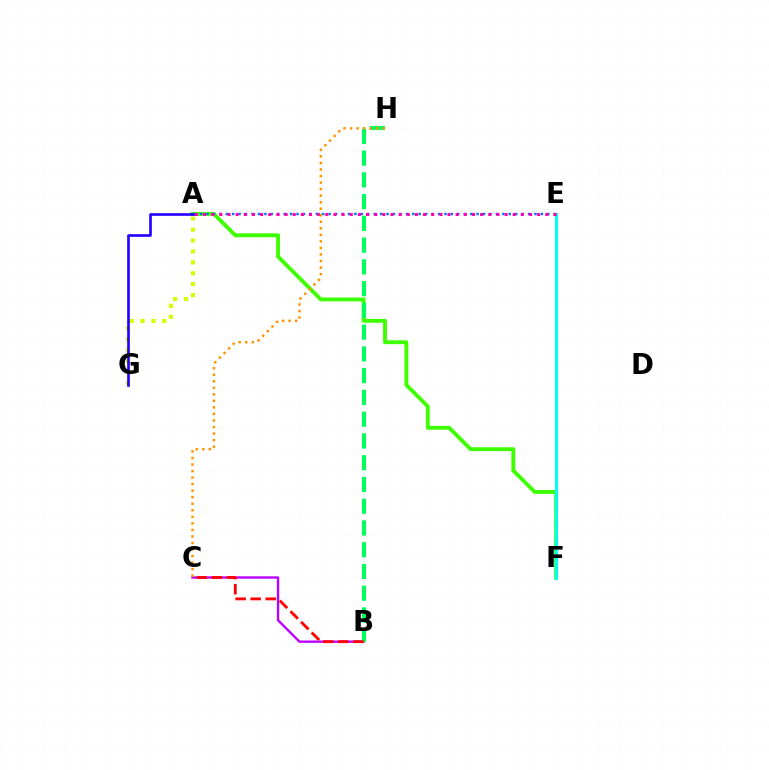{('B', 'C'): [{'color': '#b900ff', 'line_style': 'solid', 'thickness': 1.69}, {'color': '#ff0000', 'line_style': 'dashed', 'thickness': 2.04}], ('A', 'F'): [{'color': '#3dff00', 'line_style': 'solid', 'thickness': 2.78}], ('A', 'G'): [{'color': '#d1ff00', 'line_style': 'dotted', 'thickness': 2.97}, {'color': '#2500ff', 'line_style': 'solid', 'thickness': 1.91}], ('B', 'H'): [{'color': '#00ff5c', 'line_style': 'dashed', 'thickness': 2.96}], ('A', 'E'): [{'color': '#0074ff', 'line_style': 'dotted', 'thickness': 1.75}, {'color': '#ff00ac', 'line_style': 'dotted', 'thickness': 2.21}], ('E', 'F'): [{'color': '#00fff6', 'line_style': 'solid', 'thickness': 2.16}], ('C', 'H'): [{'color': '#ff9400', 'line_style': 'dotted', 'thickness': 1.78}]}